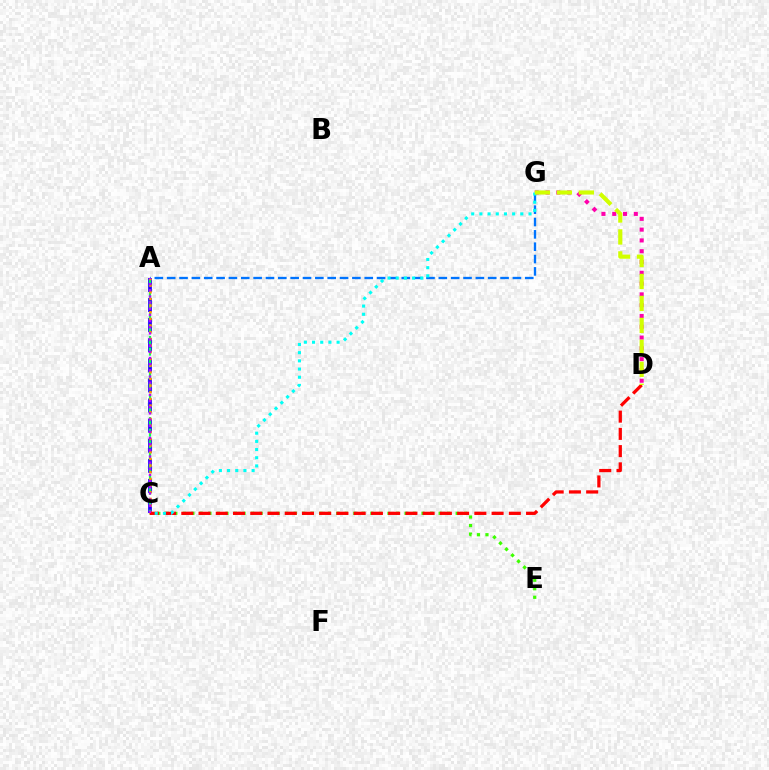{('A', 'C'): [{'color': '#2500ff', 'line_style': 'dashed', 'thickness': 2.73}, {'color': '#00ff5c', 'line_style': 'dashed', 'thickness': 1.57}, {'color': '#ff9400', 'line_style': 'dotted', 'thickness': 1.81}, {'color': '#b900ff', 'line_style': 'dotted', 'thickness': 1.67}], ('D', 'G'): [{'color': '#ff00ac', 'line_style': 'dotted', 'thickness': 2.93}, {'color': '#d1ff00', 'line_style': 'dashed', 'thickness': 2.98}], ('C', 'E'): [{'color': '#3dff00', 'line_style': 'dotted', 'thickness': 2.32}], ('A', 'G'): [{'color': '#0074ff', 'line_style': 'dashed', 'thickness': 1.68}], ('C', 'D'): [{'color': '#ff0000', 'line_style': 'dashed', 'thickness': 2.34}], ('C', 'G'): [{'color': '#00fff6', 'line_style': 'dotted', 'thickness': 2.22}]}